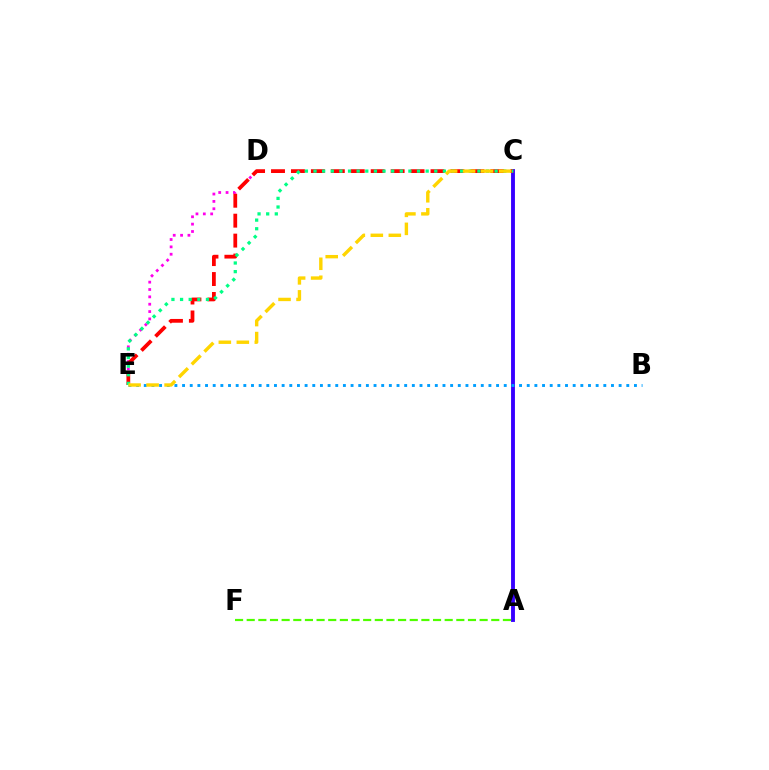{('A', 'C'): [{'color': '#3700ff', 'line_style': 'solid', 'thickness': 2.79}], ('D', 'E'): [{'color': '#ff00ed', 'line_style': 'dotted', 'thickness': 2.0}], ('C', 'E'): [{'color': '#ff0000', 'line_style': 'dashed', 'thickness': 2.71}, {'color': '#00ff86', 'line_style': 'dotted', 'thickness': 2.34}, {'color': '#ffd500', 'line_style': 'dashed', 'thickness': 2.44}], ('B', 'E'): [{'color': '#009eff', 'line_style': 'dotted', 'thickness': 2.08}], ('A', 'F'): [{'color': '#4fff00', 'line_style': 'dashed', 'thickness': 1.58}]}